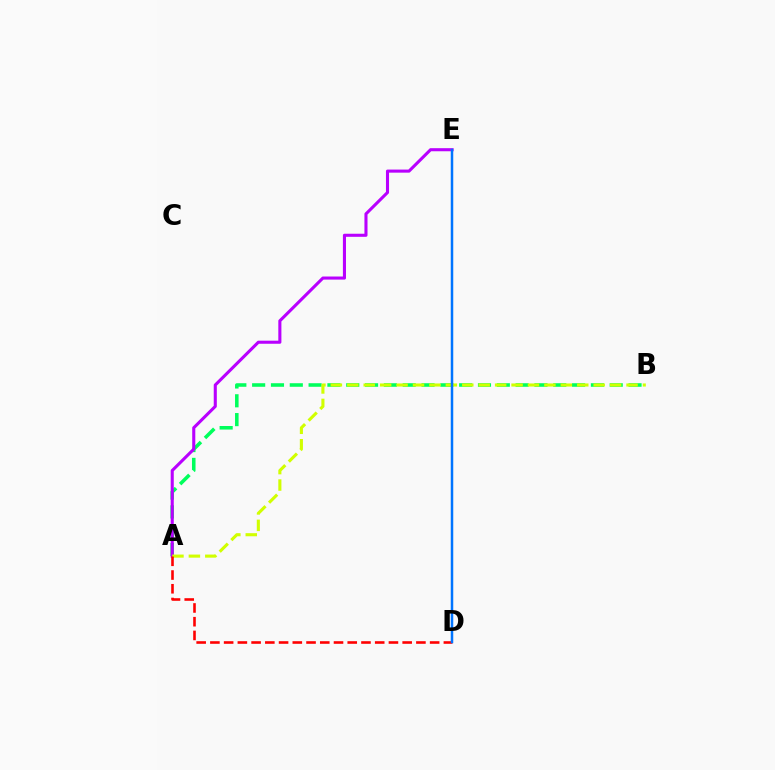{('A', 'B'): [{'color': '#00ff5c', 'line_style': 'dashed', 'thickness': 2.56}, {'color': '#d1ff00', 'line_style': 'dashed', 'thickness': 2.23}], ('A', 'E'): [{'color': '#b900ff', 'line_style': 'solid', 'thickness': 2.22}], ('A', 'D'): [{'color': '#ff0000', 'line_style': 'dashed', 'thickness': 1.87}], ('D', 'E'): [{'color': '#0074ff', 'line_style': 'solid', 'thickness': 1.8}]}